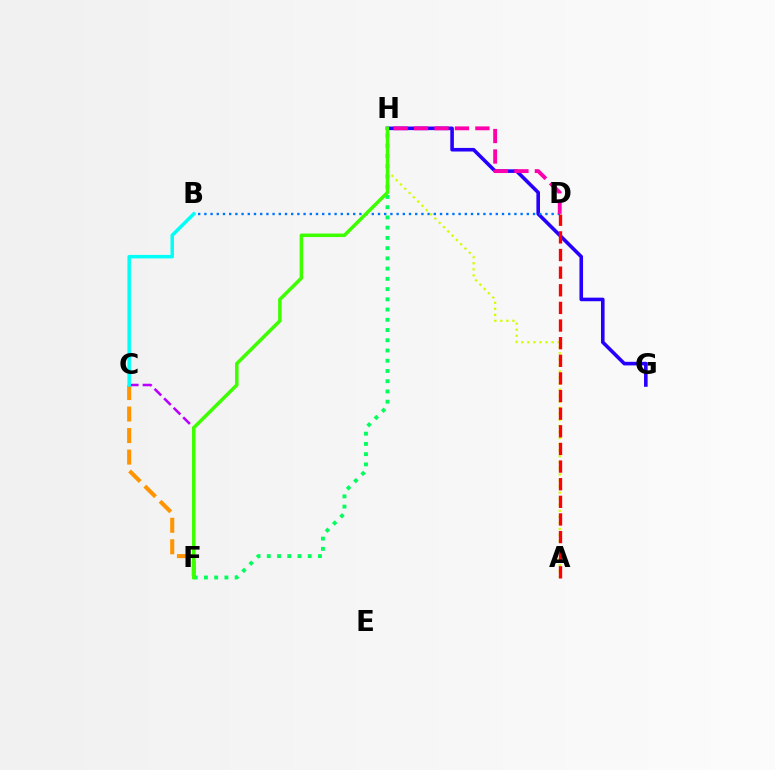{('G', 'H'): [{'color': '#2500ff', 'line_style': 'solid', 'thickness': 2.58}], ('C', 'F'): [{'color': '#ff9400', 'line_style': 'dashed', 'thickness': 2.92}, {'color': '#b900ff', 'line_style': 'dashed', 'thickness': 1.83}], ('B', 'D'): [{'color': '#0074ff', 'line_style': 'dotted', 'thickness': 1.68}], ('D', 'H'): [{'color': '#ff00ac', 'line_style': 'dashed', 'thickness': 2.78}], ('F', 'H'): [{'color': '#00ff5c', 'line_style': 'dotted', 'thickness': 2.78}, {'color': '#3dff00', 'line_style': 'solid', 'thickness': 2.52}], ('A', 'H'): [{'color': '#d1ff00', 'line_style': 'dotted', 'thickness': 1.65}], ('A', 'D'): [{'color': '#ff0000', 'line_style': 'dashed', 'thickness': 2.39}], ('B', 'C'): [{'color': '#00fff6', 'line_style': 'solid', 'thickness': 2.51}]}